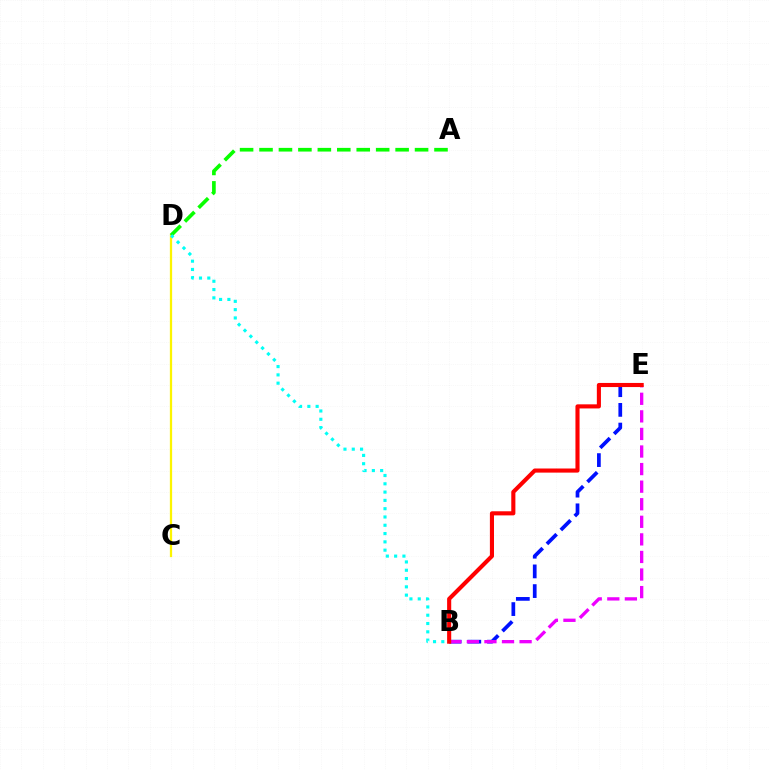{('C', 'D'): [{'color': '#fcf500', 'line_style': 'solid', 'thickness': 1.62}], ('A', 'D'): [{'color': '#08ff00', 'line_style': 'dashed', 'thickness': 2.64}], ('B', 'E'): [{'color': '#0010ff', 'line_style': 'dashed', 'thickness': 2.68}, {'color': '#ee00ff', 'line_style': 'dashed', 'thickness': 2.39}, {'color': '#ff0000', 'line_style': 'solid', 'thickness': 2.96}], ('B', 'D'): [{'color': '#00fff6', 'line_style': 'dotted', 'thickness': 2.25}]}